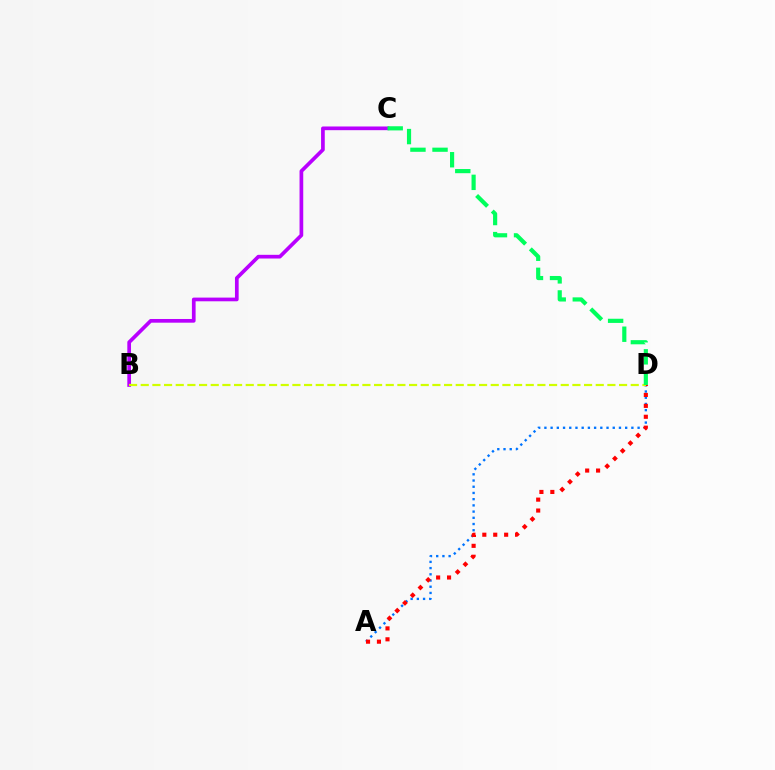{('B', 'C'): [{'color': '#b900ff', 'line_style': 'solid', 'thickness': 2.66}], ('A', 'D'): [{'color': '#0074ff', 'line_style': 'dotted', 'thickness': 1.69}, {'color': '#ff0000', 'line_style': 'dotted', 'thickness': 2.97}], ('B', 'D'): [{'color': '#d1ff00', 'line_style': 'dashed', 'thickness': 1.58}], ('C', 'D'): [{'color': '#00ff5c', 'line_style': 'dashed', 'thickness': 3.0}]}